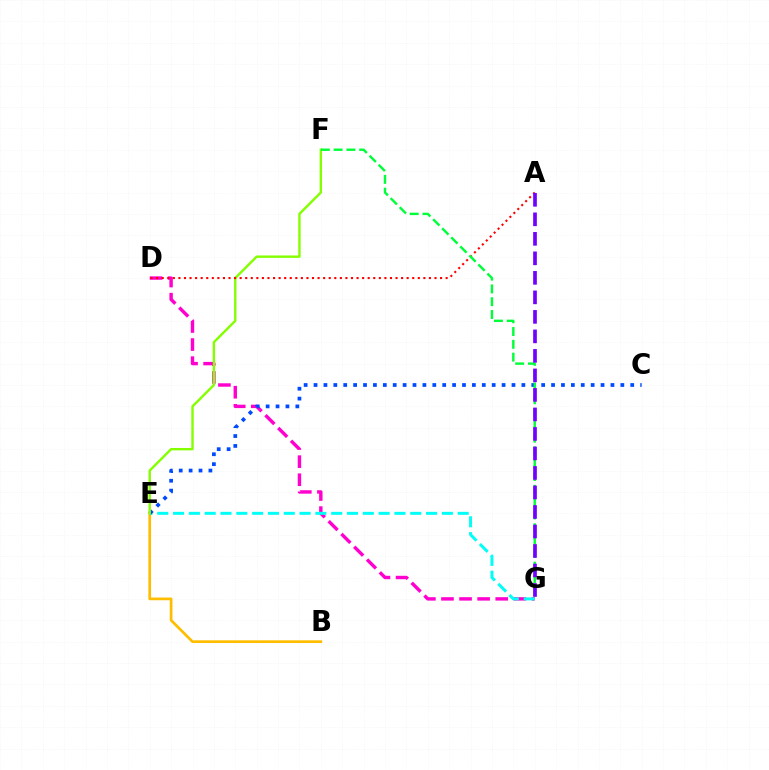{('D', 'G'): [{'color': '#ff00cf', 'line_style': 'dashed', 'thickness': 2.46}], ('B', 'E'): [{'color': '#ffbd00', 'line_style': 'solid', 'thickness': 1.95}], ('E', 'G'): [{'color': '#00fff6', 'line_style': 'dashed', 'thickness': 2.15}], ('C', 'E'): [{'color': '#004bff', 'line_style': 'dotted', 'thickness': 2.69}], ('E', 'F'): [{'color': '#84ff00', 'line_style': 'solid', 'thickness': 1.73}], ('A', 'D'): [{'color': '#ff0000', 'line_style': 'dotted', 'thickness': 1.51}], ('F', 'G'): [{'color': '#00ff39', 'line_style': 'dashed', 'thickness': 1.74}], ('A', 'G'): [{'color': '#7200ff', 'line_style': 'dashed', 'thickness': 2.65}]}